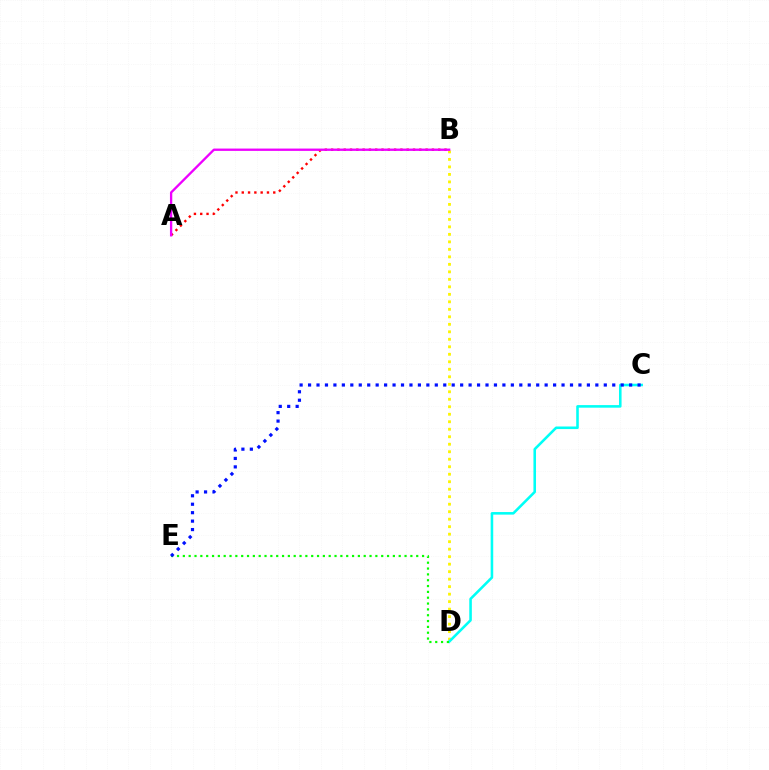{('B', 'D'): [{'color': '#fcf500', 'line_style': 'dotted', 'thickness': 2.04}], ('A', 'B'): [{'color': '#ff0000', 'line_style': 'dotted', 'thickness': 1.71}, {'color': '#ee00ff', 'line_style': 'solid', 'thickness': 1.67}], ('C', 'D'): [{'color': '#00fff6', 'line_style': 'solid', 'thickness': 1.85}], ('D', 'E'): [{'color': '#08ff00', 'line_style': 'dotted', 'thickness': 1.59}], ('C', 'E'): [{'color': '#0010ff', 'line_style': 'dotted', 'thickness': 2.3}]}